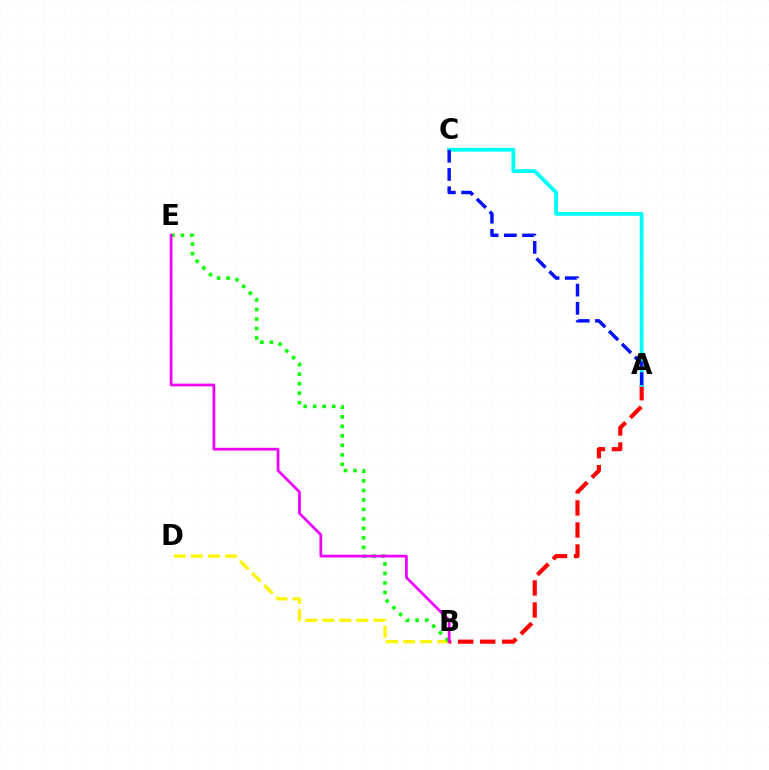{('B', 'D'): [{'color': '#fcf500', 'line_style': 'dashed', 'thickness': 2.32}], ('A', 'B'): [{'color': '#ff0000', 'line_style': 'dashed', 'thickness': 3.0}], ('B', 'E'): [{'color': '#08ff00', 'line_style': 'dotted', 'thickness': 2.58}, {'color': '#ee00ff', 'line_style': 'solid', 'thickness': 1.98}], ('A', 'C'): [{'color': '#00fff6', 'line_style': 'solid', 'thickness': 2.72}, {'color': '#0010ff', 'line_style': 'dashed', 'thickness': 2.48}]}